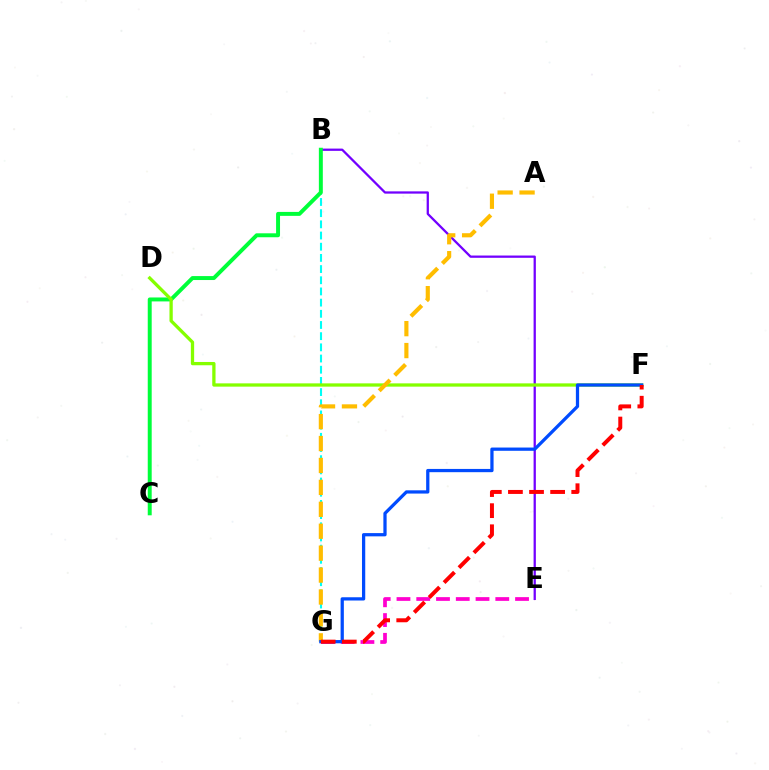{('B', 'G'): [{'color': '#00fff6', 'line_style': 'dashed', 'thickness': 1.52}], ('B', 'E'): [{'color': '#7200ff', 'line_style': 'solid', 'thickness': 1.64}], ('E', 'G'): [{'color': '#ff00cf', 'line_style': 'dashed', 'thickness': 2.68}], ('B', 'C'): [{'color': '#00ff39', 'line_style': 'solid', 'thickness': 2.84}], ('D', 'F'): [{'color': '#84ff00', 'line_style': 'solid', 'thickness': 2.37}], ('A', 'G'): [{'color': '#ffbd00', 'line_style': 'dashed', 'thickness': 2.98}], ('F', 'G'): [{'color': '#004bff', 'line_style': 'solid', 'thickness': 2.34}, {'color': '#ff0000', 'line_style': 'dashed', 'thickness': 2.87}]}